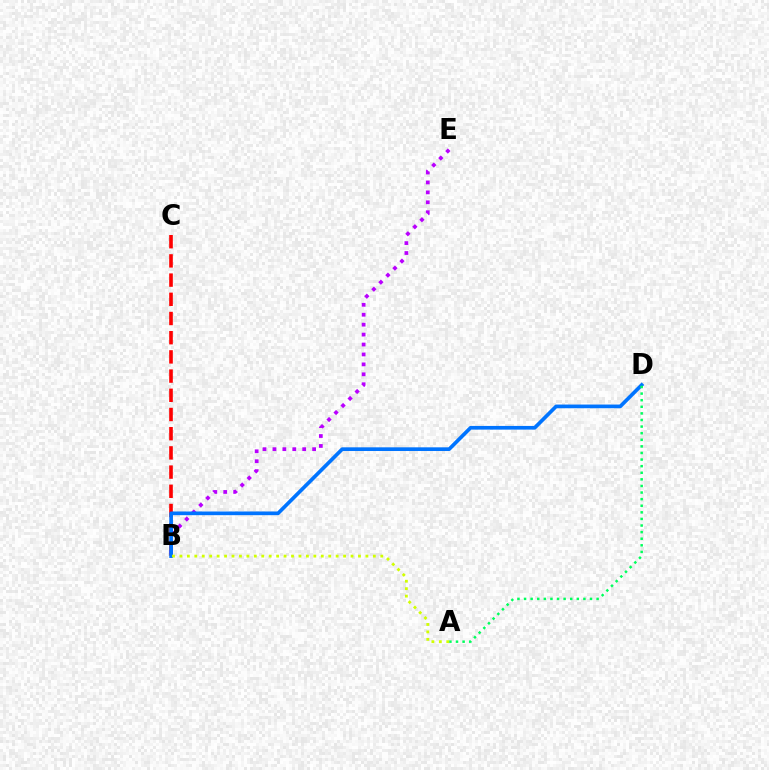{('B', 'C'): [{'color': '#ff0000', 'line_style': 'dashed', 'thickness': 2.61}], ('B', 'E'): [{'color': '#b900ff', 'line_style': 'dotted', 'thickness': 2.7}], ('B', 'D'): [{'color': '#0074ff', 'line_style': 'solid', 'thickness': 2.65}], ('A', 'D'): [{'color': '#00ff5c', 'line_style': 'dotted', 'thickness': 1.79}], ('A', 'B'): [{'color': '#d1ff00', 'line_style': 'dotted', 'thickness': 2.02}]}